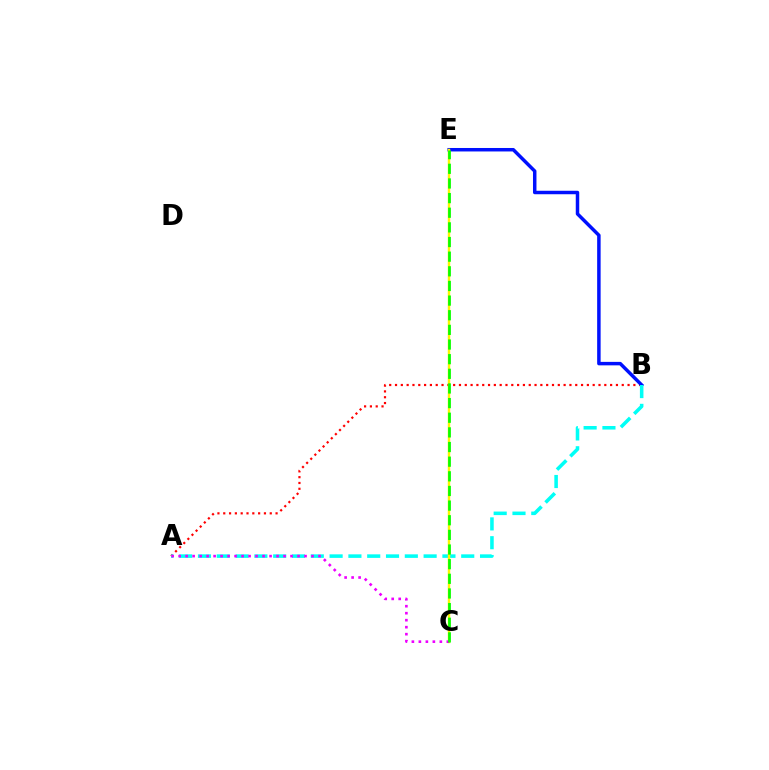{('A', 'B'): [{'color': '#ff0000', 'line_style': 'dotted', 'thickness': 1.58}, {'color': '#00fff6', 'line_style': 'dashed', 'thickness': 2.55}], ('B', 'E'): [{'color': '#0010ff', 'line_style': 'solid', 'thickness': 2.5}], ('C', 'E'): [{'color': '#fcf500', 'line_style': 'solid', 'thickness': 1.75}, {'color': '#08ff00', 'line_style': 'dashed', 'thickness': 1.99}], ('A', 'C'): [{'color': '#ee00ff', 'line_style': 'dotted', 'thickness': 1.9}]}